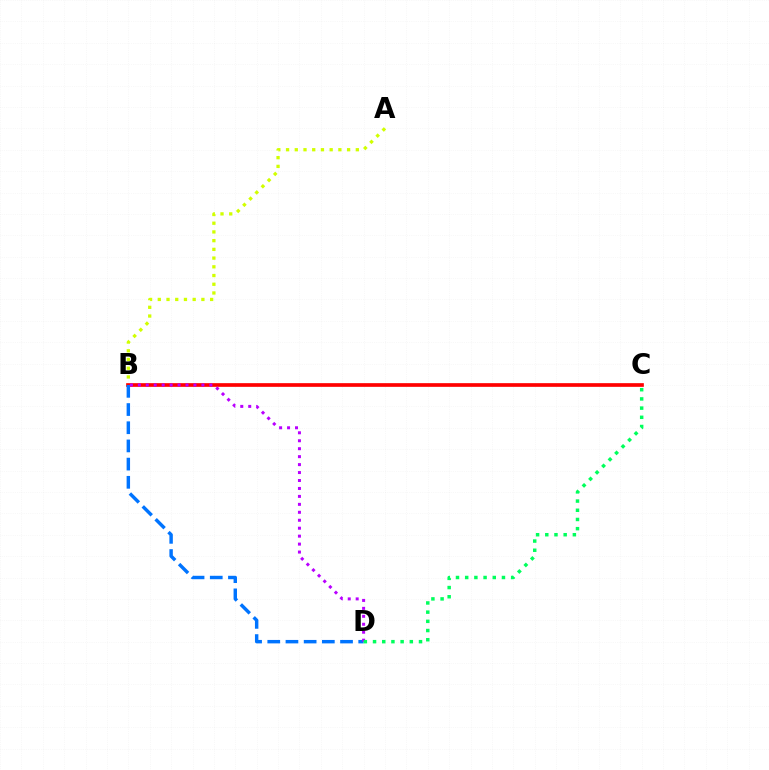{('A', 'B'): [{'color': '#d1ff00', 'line_style': 'dotted', 'thickness': 2.37}], ('B', 'C'): [{'color': '#ff0000', 'line_style': 'solid', 'thickness': 2.65}], ('B', 'D'): [{'color': '#0074ff', 'line_style': 'dashed', 'thickness': 2.47}, {'color': '#b900ff', 'line_style': 'dotted', 'thickness': 2.16}], ('C', 'D'): [{'color': '#00ff5c', 'line_style': 'dotted', 'thickness': 2.5}]}